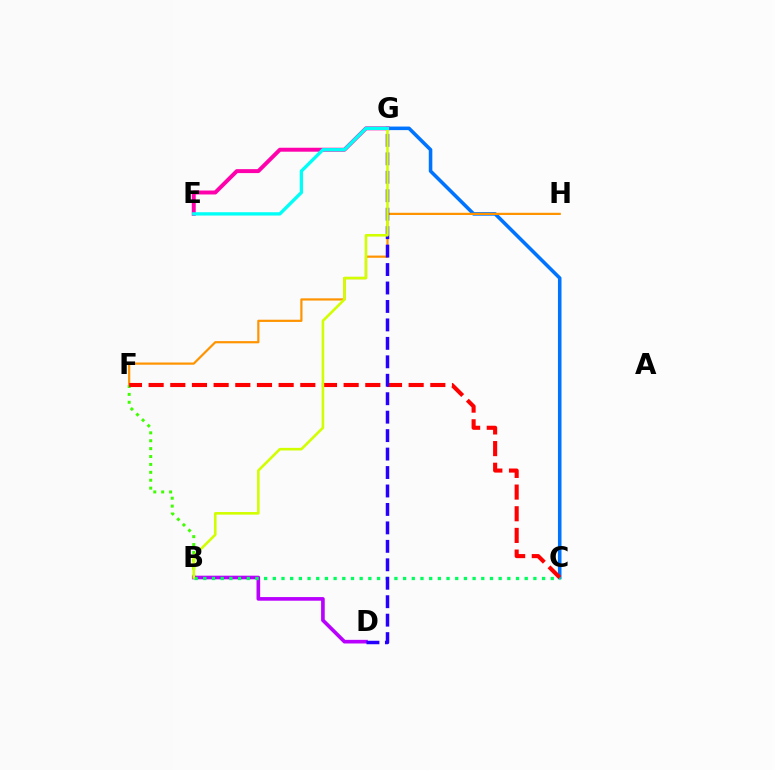{('C', 'G'): [{'color': '#0074ff', 'line_style': 'solid', 'thickness': 2.57}], ('E', 'G'): [{'color': '#ff00ac', 'line_style': 'solid', 'thickness': 2.84}, {'color': '#00fff6', 'line_style': 'solid', 'thickness': 2.39}], ('F', 'H'): [{'color': '#ff9400', 'line_style': 'solid', 'thickness': 1.59}], ('B', 'F'): [{'color': '#3dff00', 'line_style': 'dotted', 'thickness': 2.15}], ('B', 'D'): [{'color': '#b900ff', 'line_style': 'solid', 'thickness': 2.62}], ('B', 'C'): [{'color': '#00ff5c', 'line_style': 'dotted', 'thickness': 2.36}], ('C', 'F'): [{'color': '#ff0000', 'line_style': 'dashed', 'thickness': 2.94}], ('D', 'G'): [{'color': '#2500ff', 'line_style': 'dashed', 'thickness': 2.51}], ('B', 'G'): [{'color': '#d1ff00', 'line_style': 'solid', 'thickness': 1.87}]}